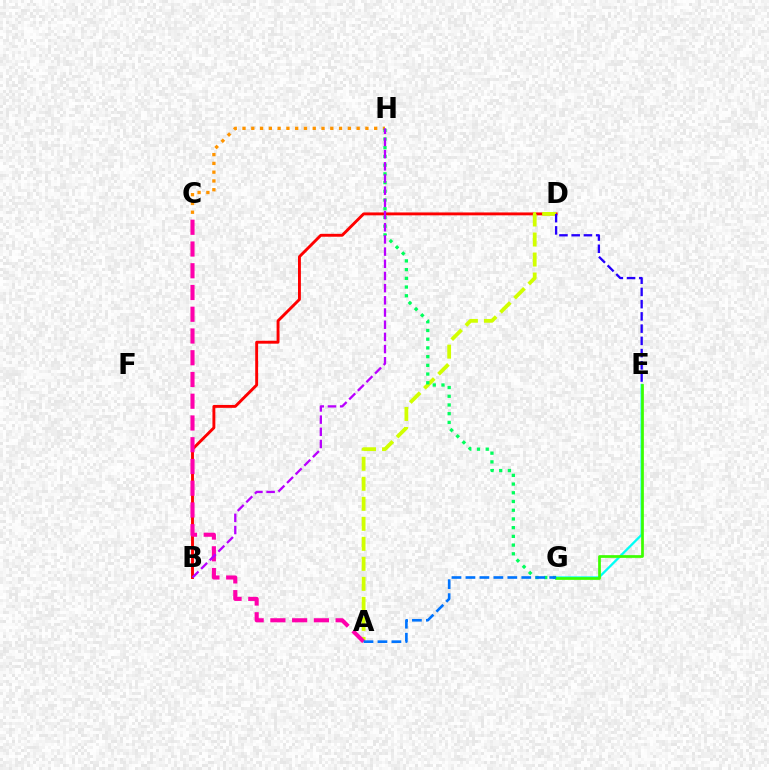{('B', 'D'): [{'color': '#ff0000', 'line_style': 'solid', 'thickness': 2.09}], ('A', 'D'): [{'color': '#d1ff00', 'line_style': 'dashed', 'thickness': 2.72}], ('E', 'G'): [{'color': '#00fff6', 'line_style': 'solid', 'thickness': 1.66}, {'color': '#3dff00', 'line_style': 'solid', 'thickness': 1.96}], ('D', 'E'): [{'color': '#2500ff', 'line_style': 'dashed', 'thickness': 1.66}], ('C', 'H'): [{'color': '#ff9400', 'line_style': 'dotted', 'thickness': 2.38}], ('A', 'C'): [{'color': '#ff00ac', 'line_style': 'dashed', 'thickness': 2.95}], ('G', 'H'): [{'color': '#00ff5c', 'line_style': 'dotted', 'thickness': 2.37}], ('A', 'G'): [{'color': '#0074ff', 'line_style': 'dashed', 'thickness': 1.9}], ('B', 'H'): [{'color': '#b900ff', 'line_style': 'dashed', 'thickness': 1.66}]}